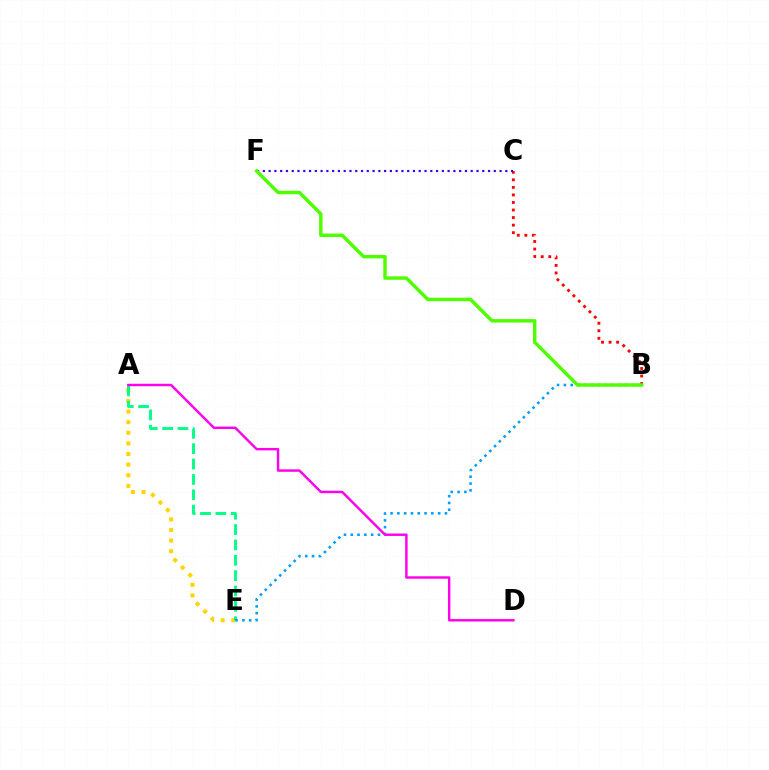{('A', 'E'): [{'color': '#ffd500', 'line_style': 'dotted', 'thickness': 2.88}, {'color': '#00ff86', 'line_style': 'dashed', 'thickness': 2.09}], ('B', 'E'): [{'color': '#009eff', 'line_style': 'dotted', 'thickness': 1.85}], ('A', 'D'): [{'color': '#ff00ed', 'line_style': 'solid', 'thickness': 1.76}], ('B', 'C'): [{'color': '#ff0000', 'line_style': 'dotted', 'thickness': 2.05}], ('C', 'F'): [{'color': '#3700ff', 'line_style': 'dotted', 'thickness': 1.57}], ('B', 'F'): [{'color': '#4fff00', 'line_style': 'solid', 'thickness': 2.48}]}